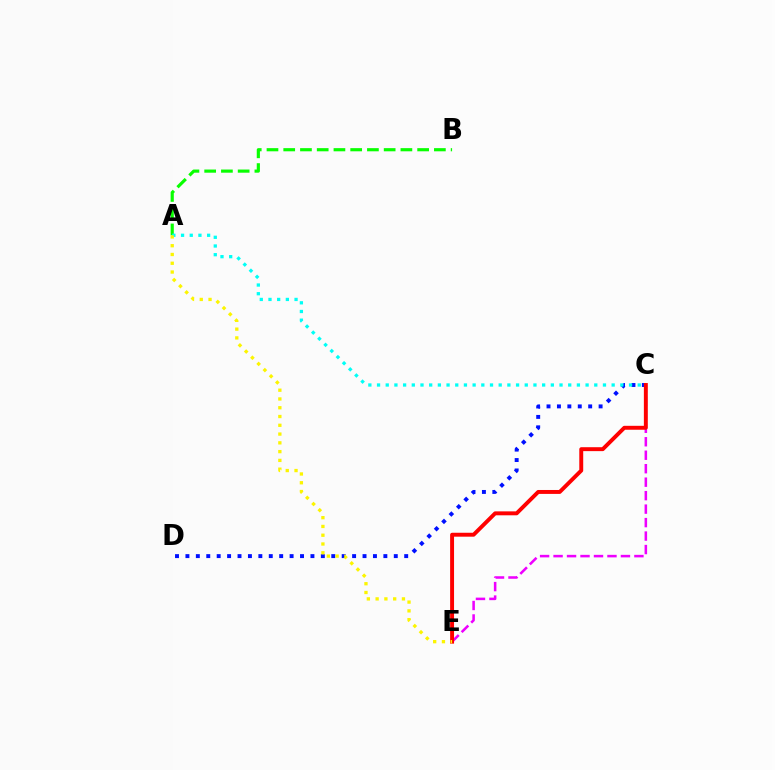{('C', 'D'): [{'color': '#0010ff', 'line_style': 'dotted', 'thickness': 2.83}], ('C', 'E'): [{'color': '#ee00ff', 'line_style': 'dashed', 'thickness': 1.83}, {'color': '#ff0000', 'line_style': 'solid', 'thickness': 2.83}], ('A', 'B'): [{'color': '#08ff00', 'line_style': 'dashed', 'thickness': 2.27}], ('A', 'C'): [{'color': '#00fff6', 'line_style': 'dotted', 'thickness': 2.36}], ('A', 'E'): [{'color': '#fcf500', 'line_style': 'dotted', 'thickness': 2.38}]}